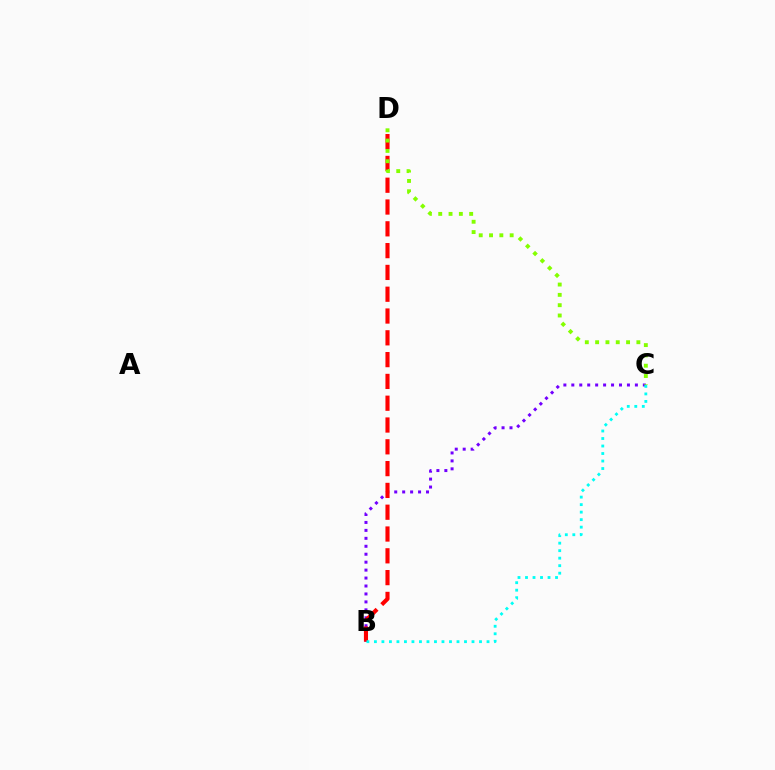{('B', 'C'): [{'color': '#7200ff', 'line_style': 'dotted', 'thickness': 2.16}, {'color': '#00fff6', 'line_style': 'dotted', 'thickness': 2.04}], ('B', 'D'): [{'color': '#ff0000', 'line_style': 'dashed', 'thickness': 2.96}], ('C', 'D'): [{'color': '#84ff00', 'line_style': 'dotted', 'thickness': 2.8}]}